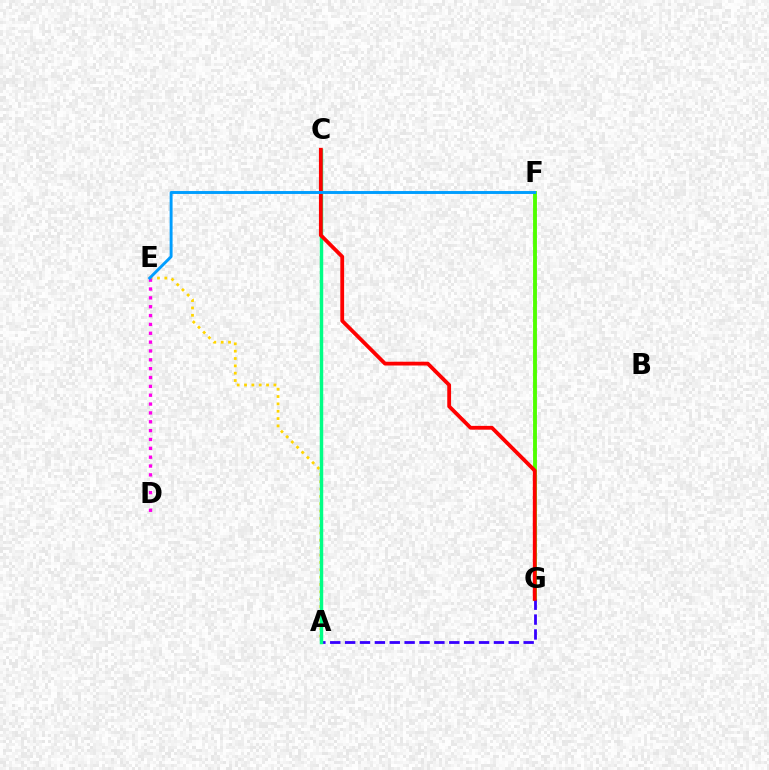{('F', 'G'): [{'color': '#4fff00', 'line_style': 'solid', 'thickness': 2.79}], ('A', 'G'): [{'color': '#3700ff', 'line_style': 'dashed', 'thickness': 2.02}], ('A', 'E'): [{'color': '#ffd500', 'line_style': 'dotted', 'thickness': 2.0}], ('D', 'E'): [{'color': '#ff00ed', 'line_style': 'dotted', 'thickness': 2.4}], ('A', 'C'): [{'color': '#00ff86', 'line_style': 'solid', 'thickness': 2.48}], ('C', 'G'): [{'color': '#ff0000', 'line_style': 'solid', 'thickness': 2.74}], ('E', 'F'): [{'color': '#009eff', 'line_style': 'solid', 'thickness': 2.1}]}